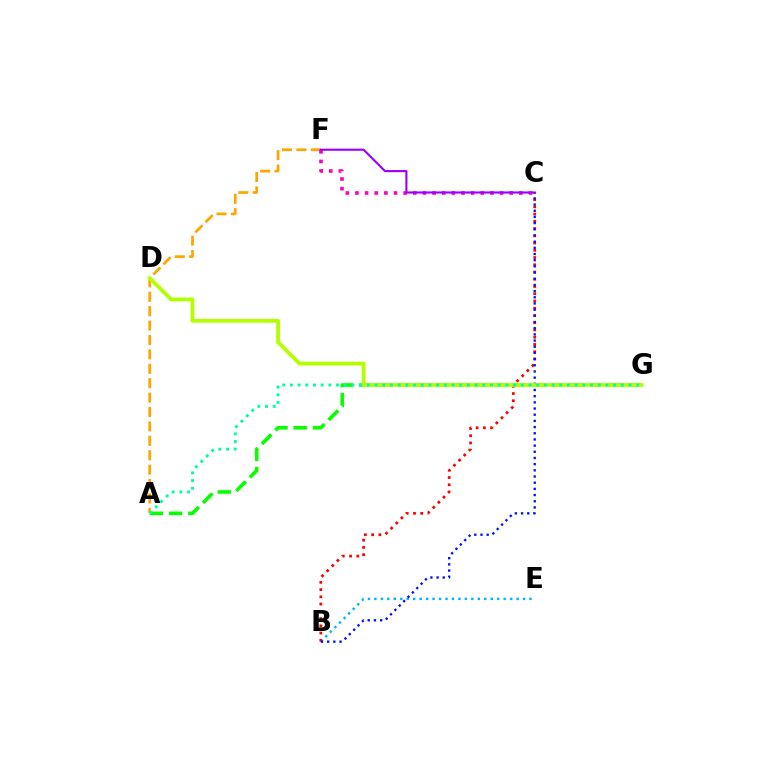{('A', 'G'): [{'color': '#08ff00', 'line_style': 'dashed', 'thickness': 2.6}, {'color': '#00ff9d', 'line_style': 'dotted', 'thickness': 2.09}], ('A', 'F'): [{'color': '#ffa500', 'line_style': 'dashed', 'thickness': 1.96}], ('B', 'E'): [{'color': '#00b5ff', 'line_style': 'dotted', 'thickness': 1.76}], ('B', 'C'): [{'color': '#ff0000', 'line_style': 'dotted', 'thickness': 1.97}, {'color': '#0010ff', 'line_style': 'dotted', 'thickness': 1.68}], ('C', 'F'): [{'color': '#ff00bd', 'line_style': 'dotted', 'thickness': 2.62}, {'color': '#9b00ff', 'line_style': 'solid', 'thickness': 1.53}], ('D', 'G'): [{'color': '#b3ff00', 'line_style': 'solid', 'thickness': 2.74}]}